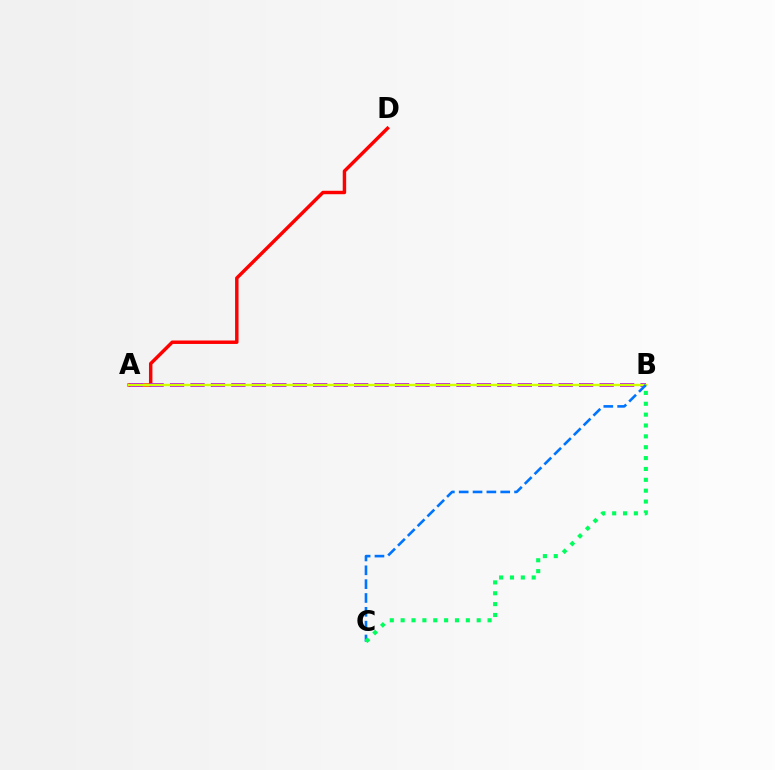{('A', 'D'): [{'color': '#ff0000', 'line_style': 'solid', 'thickness': 2.48}], ('A', 'B'): [{'color': '#b900ff', 'line_style': 'dashed', 'thickness': 2.78}, {'color': '#d1ff00', 'line_style': 'solid', 'thickness': 1.75}], ('B', 'C'): [{'color': '#0074ff', 'line_style': 'dashed', 'thickness': 1.88}, {'color': '#00ff5c', 'line_style': 'dotted', 'thickness': 2.95}]}